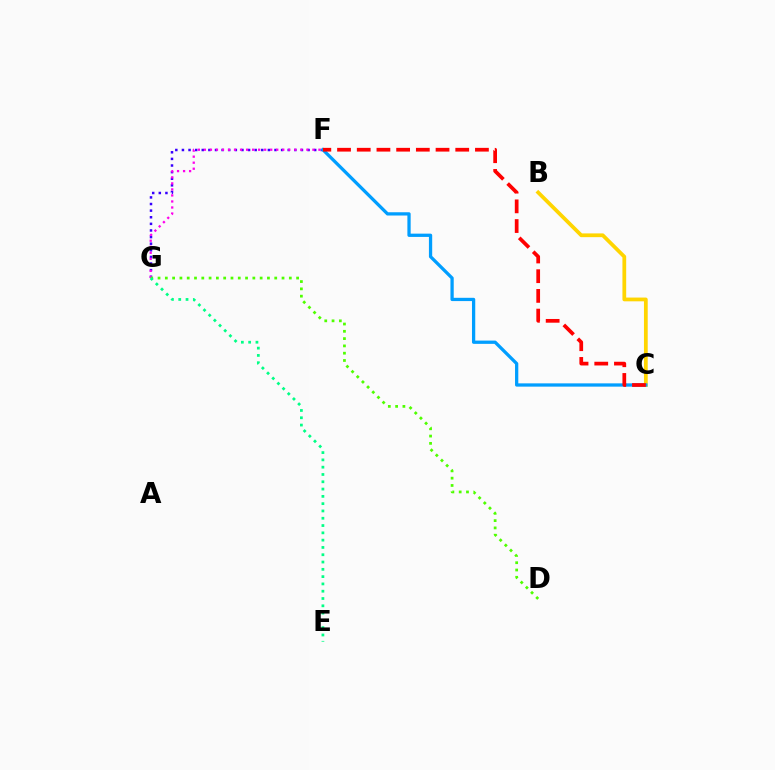{('F', 'G'): [{'color': '#3700ff', 'line_style': 'dotted', 'thickness': 1.8}, {'color': '#ff00ed', 'line_style': 'dotted', 'thickness': 1.64}], ('D', 'G'): [{'color': '#4fff00', 'line_style': 'dotted', 'thickness': 1.98}], ('B', 'C'): [{'color': '#ffd500', 'line_style': 'solid', 'thickness': 2.7}], ('C', 'F'): [{'color': '#009eff', 'line_style': 'solid', 'thickness': 2.36}, {'color': '#ff0000', 'line_style': 'dashed', 'thickness': 2.68}], ('E', 'G'): [{'color': '#00ff86', 'line_style': 'dotted', 'thickness': 1.98}]}